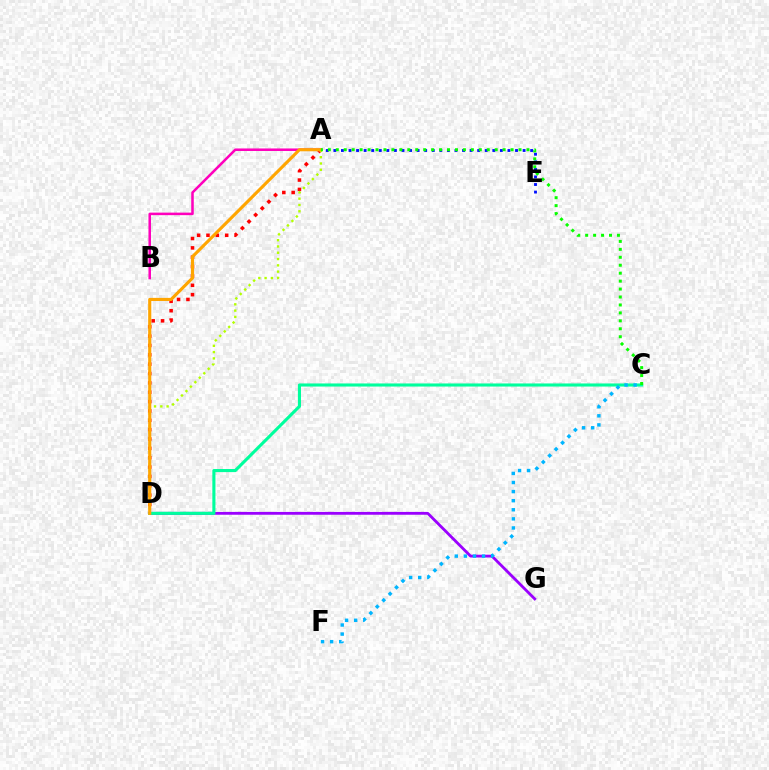{('A', 'E'): [{'color': '#0010ff', 'line_style': 'dotted', 'thickness': 2.06}], ('A', 'D'): [{'color': '#ff0000', 'line_style': 'dotted', 'thickness': 2.54}, {'color': '#b3ff00', 'line_style': 'dotted', 'thickness': 1.71}, {'color': '#ffa500', 'line_style': 'solid', 'thickness': 2.25}], ('A', 'B'): [{'color': '#ff00bd', 'line_style': 'solid', 'thickness': 1.82}], ('D', 'G'): [{'color': '#9b00ff', 'line_style': 'solid', 'thickness': 2.02}], ('C', 'D'): [{'color': '#00ff9d', 'line_style': 'solid', 'thickness': 2.23}], ('C', 'F'): [{'color': '#00b5ff', 'line_style': 'dotted', 'thickness': 2.47}], ('A', 'C'): [{'color': '#08ff00', 'line_style': 'dotted', 'thickness': 2.16}]}